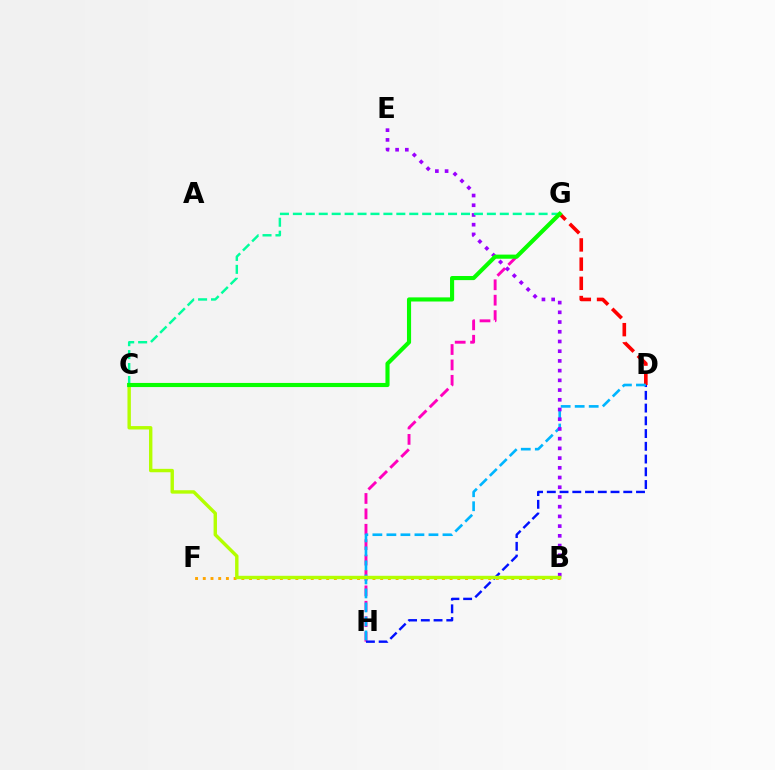{('D', 'G'): [{'color': '#ff0000', 'line_style': 'dashed', 'thickness': 2.61}], ('B', 'F'): [{'color': '#ffa500', 'line_style': 'dotted', 'thickness': 2.1}], ('G', 'H'): [{'color': '#ff00bd', 'line_style': 'dashed', 'thickness': 2.09}], ('D', 'H'): [{'color': '#0010ff', 'line_style': 'dashed', 'thickness': 1.73}, {'color': '#00b5ff', 'line_style': 'dashed', 'thickness': 1.9}], ('B', 'E'): [{'color': '#9b00ff', 'line_style': 'dotted', 'thickness': 2.64}], ('C', 'G'): [{'color': '#00ff9d', 'line_style': 'dashed', 'thickness': 1.76}, {'color': '#08ff00', 'line_style': 'solid', 'thickness': 2.97}], ('B', 'C'): [{'color': '#b3ff00', 'line_style': 'solid', 'thickness': 2.45}]}